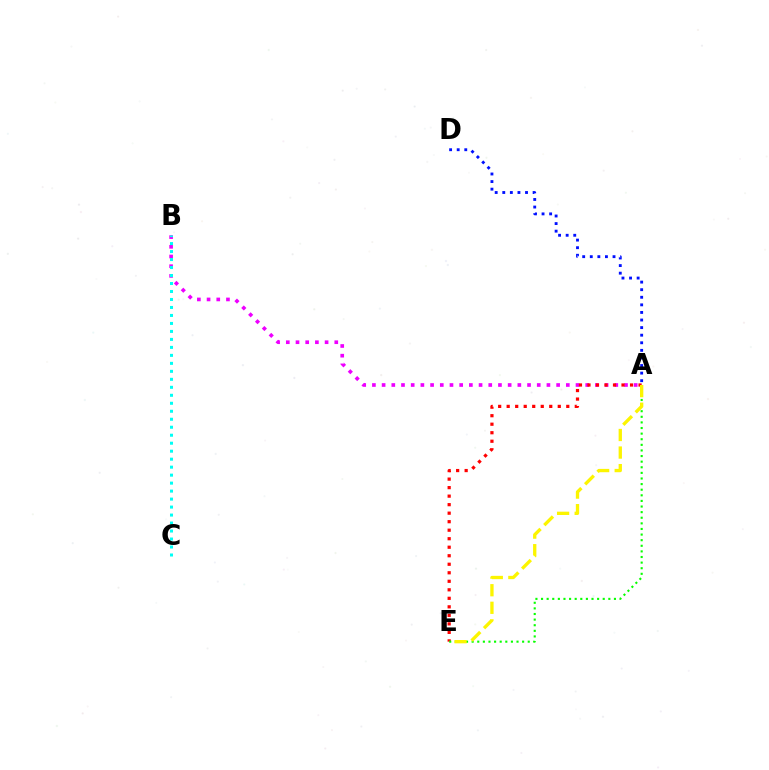{('A', 'B'): [{'color': '#ee00ff', 'line_style': 'dotted', 'thickness': 2.63}], ('A', 'E'): [{'color': '#ff0000', 'line_style': 'dotted', 'thickness': 2.31}, {'color': '#08ff00', 'line_style': 'dotted', 'thickness': 1.52}, {'color': '#fcf500', 'line_style': 'dashed', 'thickness': 2.39}], ('B', 'C'): [{'color': '#00fff6', 'line_style': 'dotted', 'thickness': 2.17}], ('A', 'D'): [{'color': '#0010ff', 'line_style': 'dotted', 'thickness': 2.06}]}